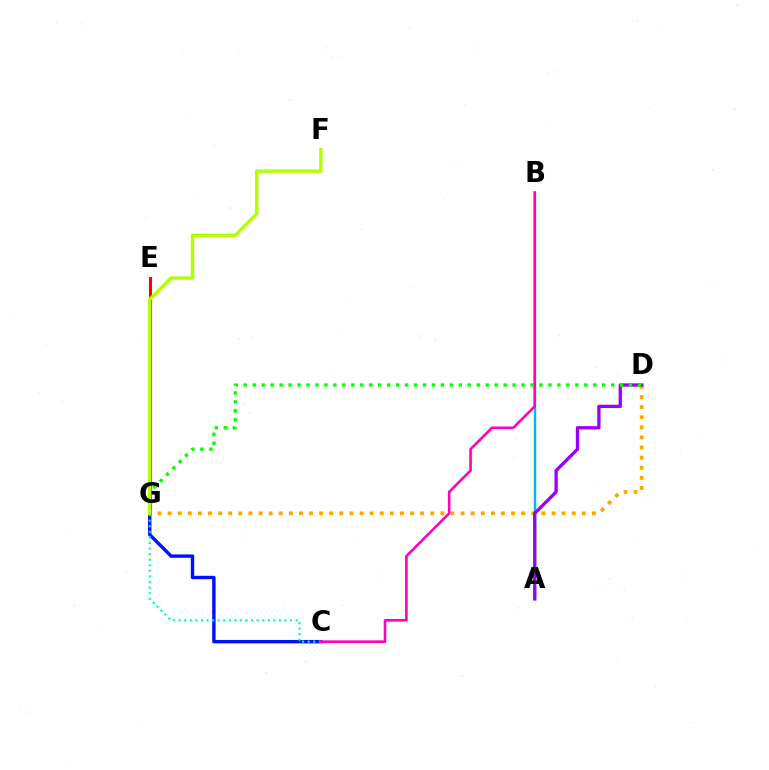{('E', 'G'): [{'color': '#ff0000', 'line_style': 'solid', 'thickness': 2.23}], ('C', 'G'): [{'color': '#0010ff', 'line_style': 'solid', 'thickness': 2.45}, {'color': '#00ff9d', 'line_style': 'dotted', 'thickness': 1.51}], ('D', 'G'): [{'color': '#ffa500', 'line_style': 'dotted', 'thickness': 2.75}, {'color': '#08ff00', 'line_style': 'dotted', 'thickness': 2.43}], ('A', 'B'): [{'color': '#00b5ff', 'line_style': 'solid', 'thickness': 1.75}], ('A', 'D'): [{'color': '#9b00ff', 'line_style': 'solid', 'thickness': 2.4}], ('B', 'C'): [{'color': '#ff00bd', 'line_style': 'solid', 'thickness': 1.88}], ('F', 'G'): [{'color': '#b3ff00', 'line_style': 'solid', 'thickness': 2.46}]}